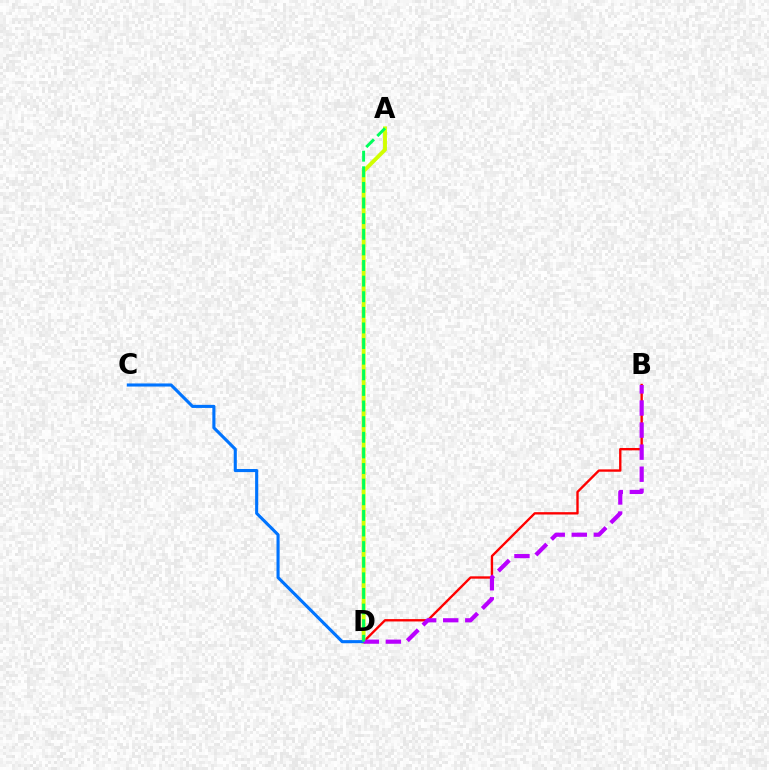{('B', 'D'): [{'color': '#ff0000', 'line_style': 'solid', 'thickness': 1.7}, {'color': '#b900ff', 'line_style': 'dashed', 'thickness': 3.0}], ('A', 'D'): [{'color': '#d1ff00', 'line_style': 'solid', 'thickness': 2.78}, {'color': '#00ff5c', 'line_style': 'dashed', 'thickness': 2.12}], ('C', 'D'): [{'color': '#0074ff', 'line_style': 'solid', 'thickness': 2.23}]}